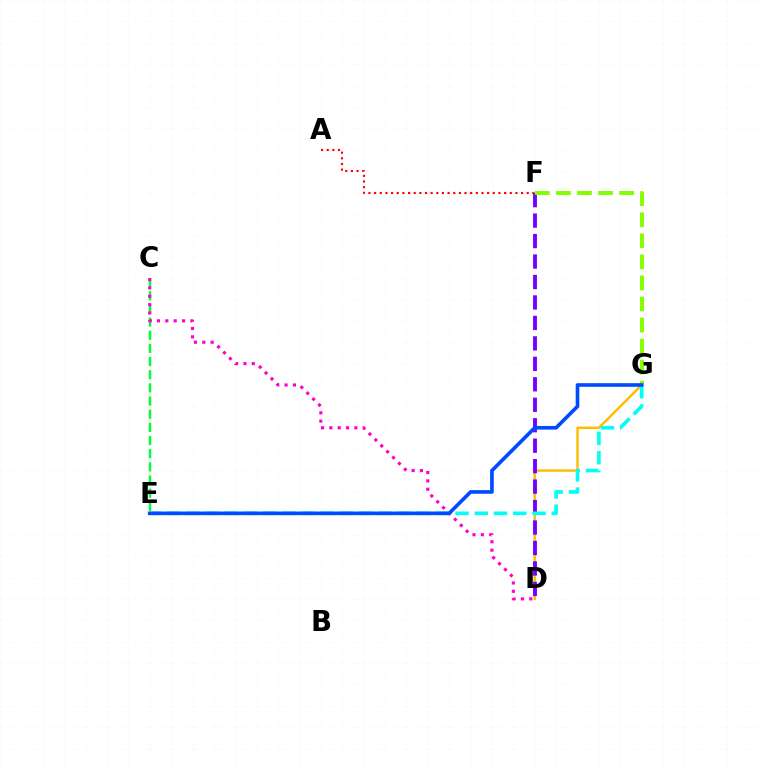{('D', 'G'): [{'color': '#ffbd00', 'line_style': 'solid', 'thickness': 1.74}], ('D', 'F'): [{'color': '#7200ff', 'line_style': 'dashed', 'thickness': 2.78}], ('F', 'G'): [{'color': '#84ff00', 'line_style': 'dashed', 'thickness': 2.86}], ('A', 'F'): [{'color': '#ff0000', 'line_style': 'dotted', 'thickness': 1.54}], ('E', 'G'): [{'color': '#00fff6', 'line_style': 'dashed', 'thickness': 2.61}, {'color': '#004bff', 'line_style': 'solid', 'thickness': 2.62}], ('C', 'E'): [{'color': '#00ff39', 'line_style': 'dashed', 'thickness': 1.79}], ('C', 'D'): [{'color': '#ff00cf', 'line_style': 'dotted', 'thickness': 2.26}]}